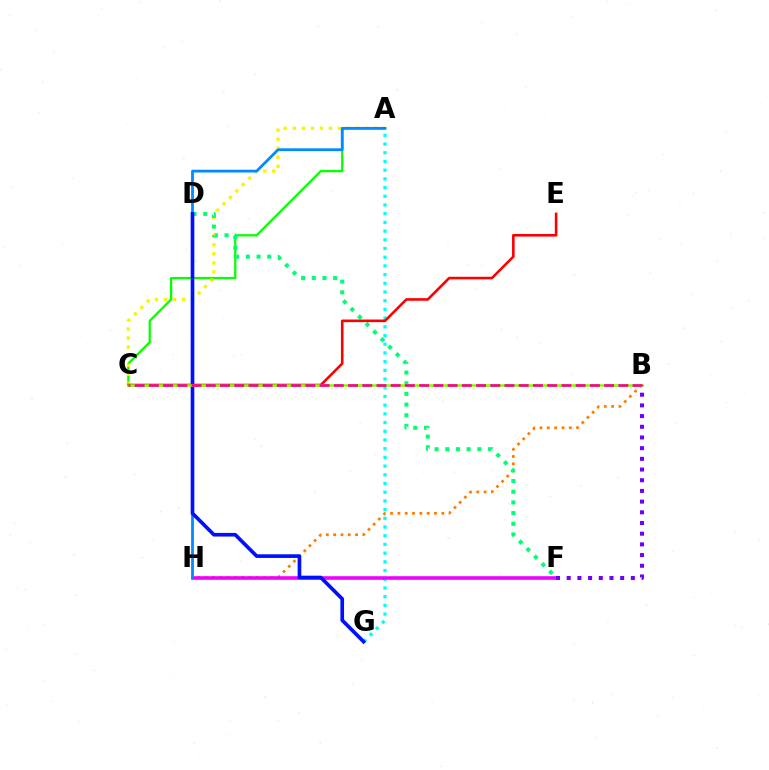{('A', 'G'): [{'color': '#00fff6', 'line_style': 'dotted', 'thickness': 2.36}], ('A', 'C'): [{'color': '#08ff00', 'line_style': 'solid', 'thickness': 1.64}, {'color': '#fcf500', 'line_style': 'dotted', 'thickness': 2.46}], ('B', 'H'): [{'color': '#ff7c00', 'line_style': 'dotted', 'thickness': 1.99}], ('D', 'F'): [{'color': '#00ff74', 'line_style': 'dotted', 'thickness': 2.9}], ('F', 'H'): [{'color': '#ee00ff', 'line_style': 'solid', 'thickness': 2.58}], ('A', 'H'): [{'color': '#008cff', 'line_style': 'solid', 'thickness': 2.01}], ('D', 'G'): [{'color': '#0010ff', 'line_style': 'solid', 'thickness': 2.63}], ('C', 'E'): [{'color': '#ff0000', 'line_style': 'solid', 'thickness': 1.88}], ('B', 'F'): [{'color': '#7200ff', 'line_style': 'dotted', 'thickness': 2.9}], ('B', 'C'): [{'color': '#84ff00', 'line_style': 'solid', 'thickness': 1.88}, {'color': '#ff0094', 'line_style': 'dashed', 'thickness': 1.93}]}